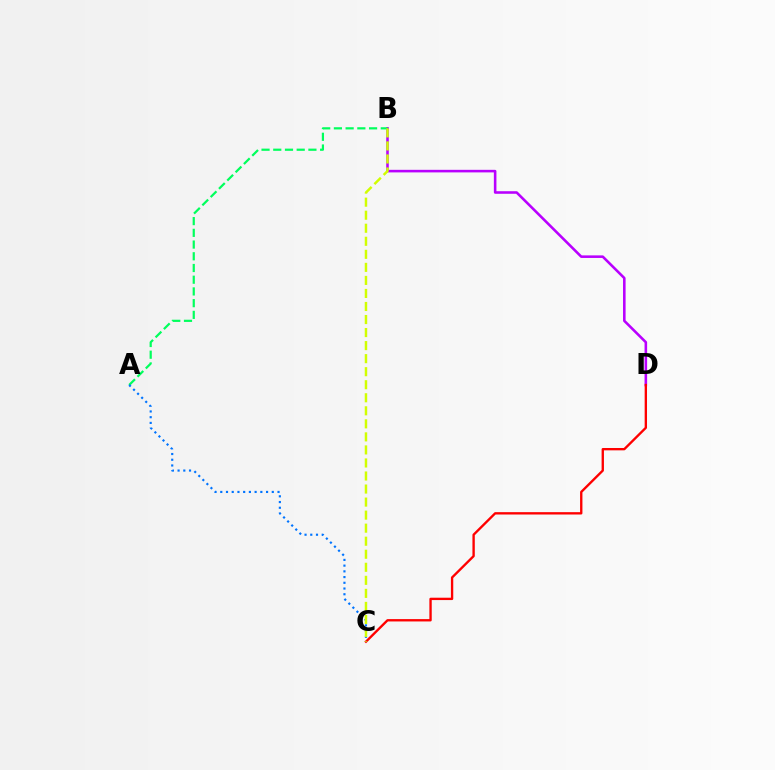{('B', 'D'): [{'color': '#b900ff', 'line_style': 'solid', 'thickness': 1.85}], ('A', 'B'): [{'color': '#00ff5c', 'line_style': 'dashed', 'thickness': 1.59}], ('C', 'D'): [{'color': '#ff0000', 'line_style': 'solid', 'thickness': 1.69}], ('A', 'C'): [{'color': '#0074ff', 'line_style': 'dotted', 'thickness': 1.56}], ('B', 'C'): [{'color': '#d1ff00', 'line_style': 'dashed', 'thickness': 1.77}]}